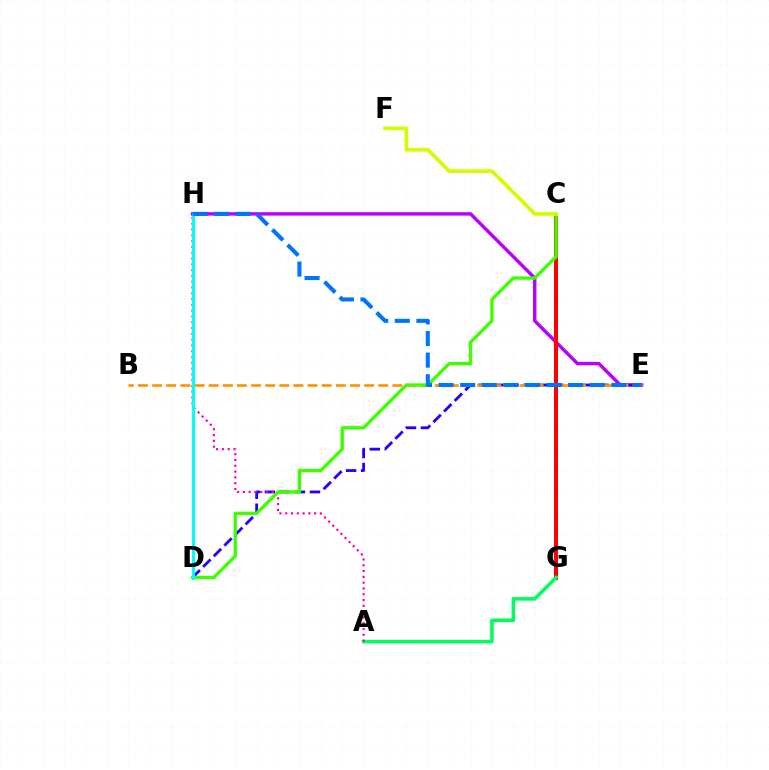{('E', 'H'): [{'color': '#b900ff', 'line_style': 'solid', 'thickness': 2.46}, {'color': '#0074ff', 'line_style': 'dashed', 'thickness': 2.93}], ('C', 'G'): [{'color': '#ff0000', 'line_style': 'solid', 'thickness': 2.9}], ('D', 'E'): [{'color': '#2500ff', 'line_style': 'dashed', 'thickness': 2.04}], ('B', 'E'): [{'color': '#ff9400', 'line_style': 'dashed', 'thickness': 1.92}], ('A', 'G'): [{'color': '#00ff5c', 'line_style': 'solid', 'thickness': 2.55}], ('A', 'H'): [{'color': '#ff00ac', 'line_style': 'dotted', 'thickness': 1.57}], ('C', 'D'): [{'color': '#3dff00', 'line_style': 'solid', 'thickness': 2.39}], ('C', 'F'): [{'color': '#d1ff00', 'line_style': 'solid', 'thickness': 2.67}], ('D', 'H'): [{'color': '#00fff6', 'line_style': 'solid', 'thickness': 2.24}]}